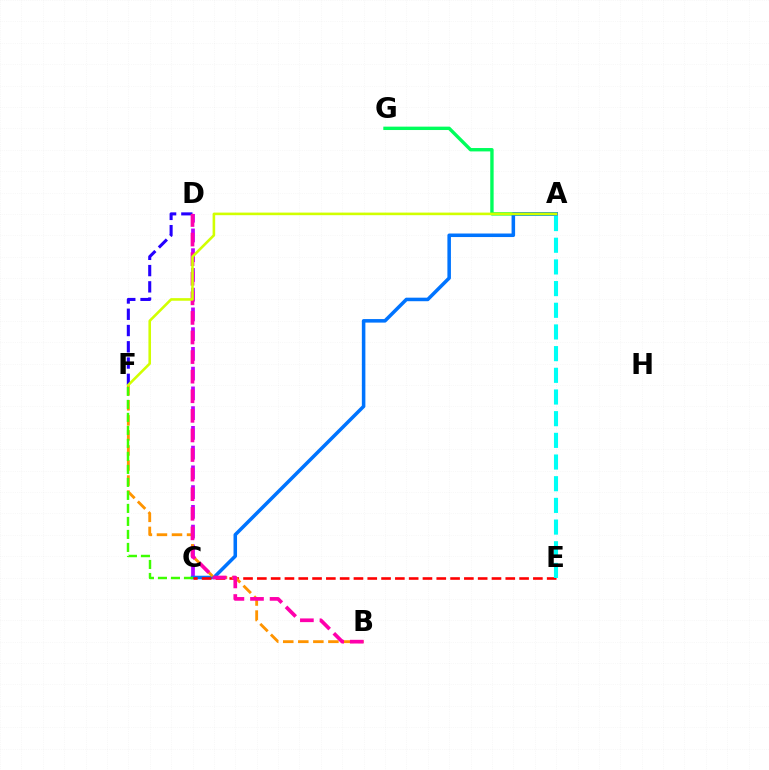{('A', 'G'): [{'color': '#00ff5c', 'line_style': 'solid', 'thickness': 2.43}], ('C', 'D'): [{'color': '#b900ff', 'line_style': 'dashed', 'thickness': 2.68}], ('A', 'C'): [{'color': '#0074ff', 'line_style': 'solid', 'thickness': 2.55}], ('D', 'F'): [{'color': '#2500ff', 'line_style': 'dashed', 'thickness': 2.21}], ('C', 'E'): [{'color': '#ff0000', 'line_style': 'dashed', 'thickness': 1.88}], ('B', 'F'): [{'color': '#ff9400', 'line_style': 'dashed', 'thickness': 2.04}], ('A', 'E'): [{'color': '#00fff6', 'line_style': 'dashed', 'thickness': 2.95}], ('C', 'F'): [{'color': '#3dff00', 'line_style': 'dashed', 'thickness': 1.77}], ('B', 'D'): [{'color': '#ff00ac', 'line_style': 'dashed', 'thickness': 2.66}], ('A', 'F'): [{'color': '#d1ff00', 'line_style': 'solid', 'thickness': 1.86}]}